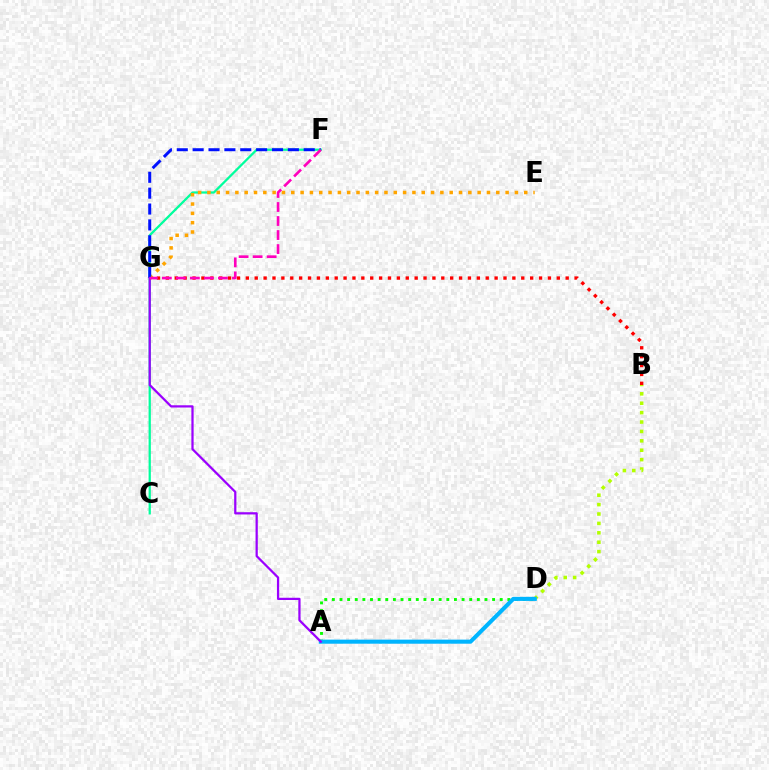{('B', 'G'): [{'color': '#ff0000', 'line_style': 'dotted', 'thickness': 2.41}], ('A', 'D'): [{'color': '#08ff00', 'line_style': 'dotted', 'thickness': 2.07}, {'color': '#00b5ff', 'line_style': 'solid', 'thickness': 2.94}], ('C', 'F'): [{'color': '#00ff9d', 'line_style': 'solid', 'thickness': 1.63}], ('E', 'G'): [{'color': '#ffa500', 'line_style': 'dotted', 'thickness': 2.53}], ('F', 'G'): [{'color': '#0010ff', 'line_style': 'dashed', 'thickness': 2.16}, {'color': '#ff00bd', 'line_style': 'dashed', 'thickness': 1.9}], ('B', 'D'): [{'color': '#b3ff00', 'line_style': 'dotted', 'thickness': 2.55}], ('A', 'G'): [{'color': '#9b00ff', 'line_style': 'solid', 'thickness': 1.61}]}